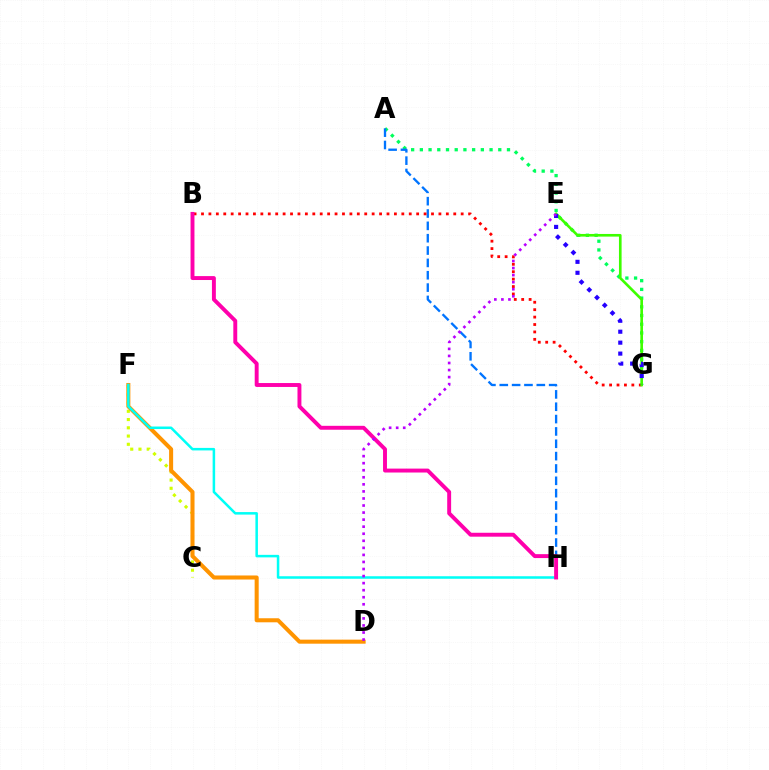{('A', 'G'): [{'color': '#00ff5c', 'line_style': 'dotted', 'thickness': 2.37}], ('A', 'H'): [{'color': '#0074ff', 'line_style': 'dashed', 'thickness': 1.68}], ('C', 'F'): [{'color': '#d1ff00', 'line_style': 'dotted', 'thickness': 2.24}], ('B', 'G'): [{'color': '#ff0000', 'line_style': 'dotted', 'thickness': 2.02}], ('D', 'F'): [{'color': '#ff9400', 'line_style': 'solid', 'thickness': 2.91}], ('E', 'G'): [{'color': '#3dff00', 'line_style': 'solid', 'thickness': 1.9}, {'color': '#2500ff', 'line_style': 'dotted', 'thickness': 2.97}], ('F', 'H'): [{'color': '#00fff6', 'line_style': 'solid', 'thickness': 1.82}], ('B', 'H'): [{'color': '#ff00ac', 'line_style': 'solid', 'thickness': 2.82}], ('D', 'E'): [{'color': '#b900ff', 'line_style': 'dotted', 'thickness': 1.92}]}